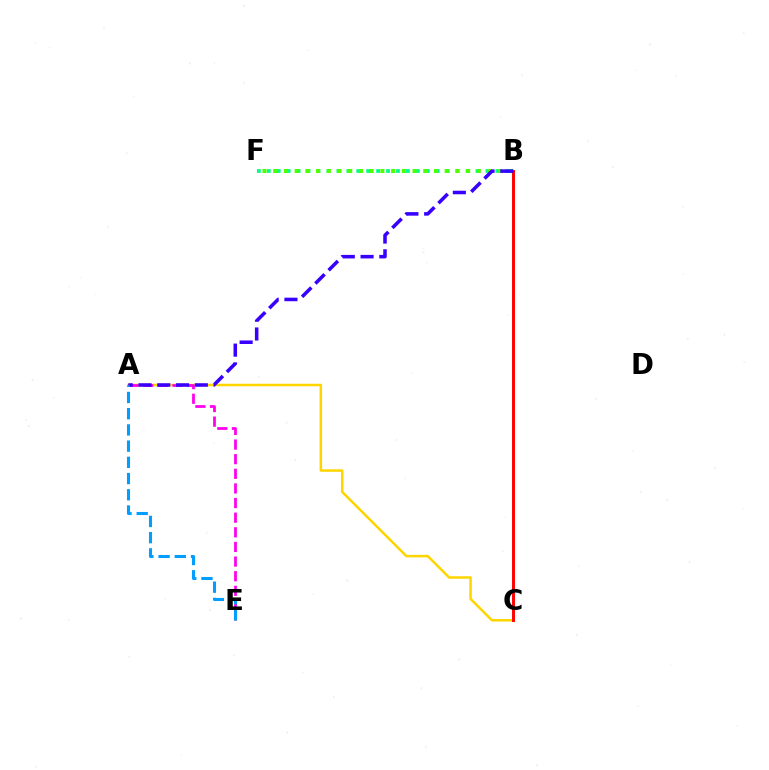{('B', 'F'): [{'color': '#00ff86', 'line_style': 'dotted', 'thickness': 2.7}, {'color': '#4fff00', 'line_style': 'dotted', 'thickness': 2.91}], ('A', 'C'): [{'color': '#ffd500', 'line_style': 'solid', 'thickness': 1.81}], ('A', 'E'): [{'color': '#ff00ed', 'line_style': 'dashed', 'thickness': 1.99}, {'color': '#009eff', 'line_style': 'dashed', 'thickness': 2.2}], ('B', 'C'): [{'color': '#ff0000', 'line_style': 'solid', 'thickness': 2.12}], ('A', 'B'): [{'color': '#3700ff', 'line_style': 'dashed', 'thickness': 2.55}]}